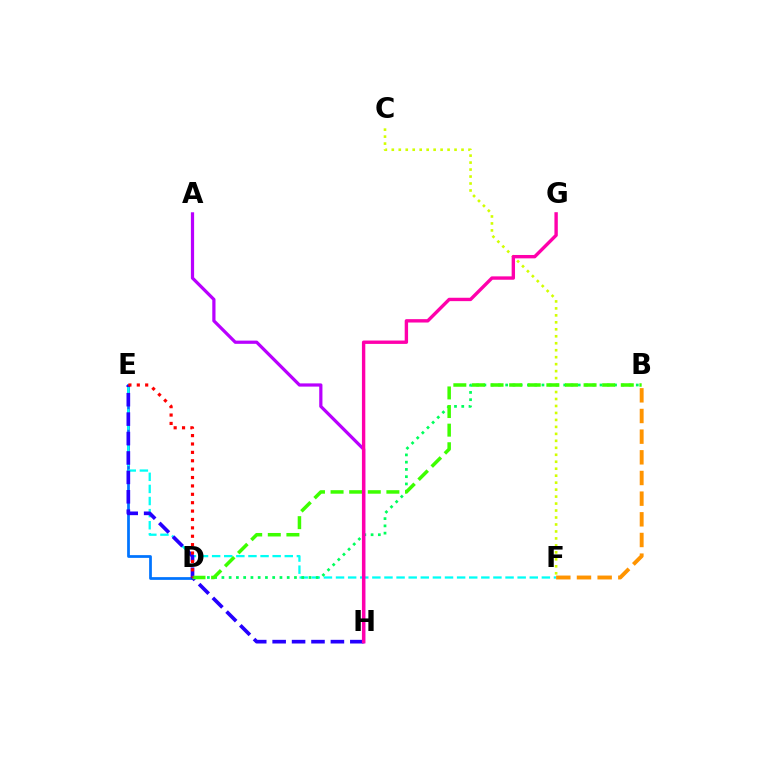{('D', 'E'): [{'color': '#0074ff', 'line_style': 'solid', 'thickness': 1.97}, {'color': '#ff0000', 'line_style': 'dotted', 'thickness': 2.28}], ('C', 'F'): [{'color': '#d1ff00', 'line_style': 'dotted', 'thickness': 1.89}], ('E', 'F'): [{'color': '#00fff6', 'line_style': 'dashed', 'thickness': 1.64}], ('B', 'D'): [{'color': '#00ff5c', 'line_style': 'dotted', 'thickness': 1.97}, {'color': '#3dff00', 'line_style': 'dashed', 'thickness': 2.53}], ('A', 'H'): [{'color': '#b900ff', 'line_style': 'solid', 'thickness': 2.32}], ('E', 'H'): [{'color': '#2500ff', 'line_style': 'dashed', 'thickness': 2.64}], ('B', 'F'): [{'color': '#ff9400', 'line_style': 'dashed', 'thickness': 2.81}], ('G', 'H'): [{'color': '#ff00ac', 'line_style': 'solid', 'thickness': 2.43}]}